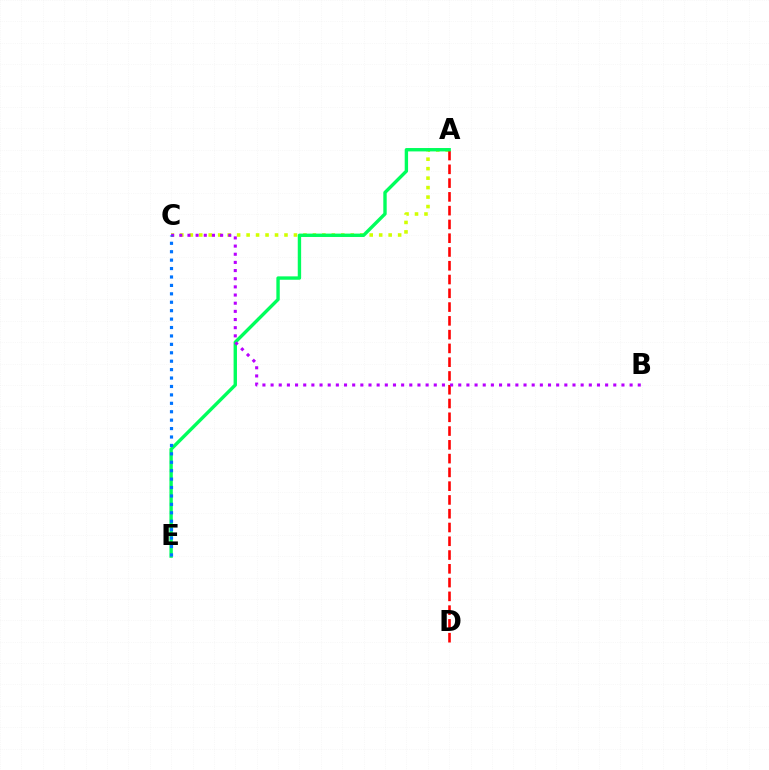{('A', 'C'): [{'color': '#d1ff00', 'line_style': 'dotted', 'thickness': 2.57}], ('A', 'D'): [{'color': '#ff0000', 'line_style': 'dashed', 'thickness': 1.87}], ('A', 'E'): [{'color': '#00ff5c', 'line_style': 'solid', 'thickness': 2.43}], ('B', 'C'): [{'color': '#b900ff', 'line_style': 'dotted', 'thickness': 2.22}], ('C', 'E'): [{'color': '#0074ff', 'line_style': 'dotted', 'thickness': 2.29}]}